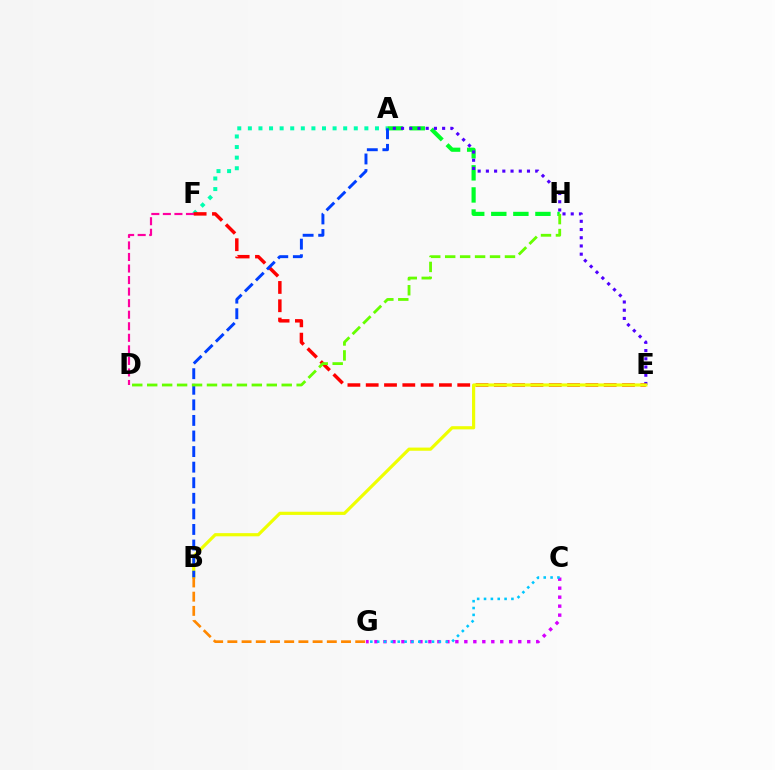{('A', 'F'): [{'color': '#00ffaf', 'line_style': 'dotted', 'thickness': 2.88}], ('D', 'F'): [{'color': '#ff00a0', 'line_style': 'dashed', 'thickness': 1.57}], ('A', 'H'): [{'color': '#00ff27', 'line_style': 'dashed', 'thickness': 3.0}], ('C', 'G'): [{'color': '#d600ff', 'line_style': 'dotted', 'thickness': 2.44}, {'color': '#00c7ff', 'line_style': 'dotted', 'thickness': 1.86}], ('A', 'E'): [{'color': '#4f00ff', 'line_style': 'dotted', 'thickness': 2.23}], ('E', 'F'): [{'color': '#ff0000', 'line_style': 'dashed', 'thickness': 2.49}], ('B', 'E'): [{'color': '#eeff00', 'line_style': 'solid', 'thickness': 2.29}], ('A', 'B'): [{'color': '#003fff', 'line_style': 'dashed', 'thickness': 2.12}], ('D', 'H'): [{'color': '#66ff00', 'line_style': 'dashed', 'thickness': 2.03}], ('B', 'G'): [{'color': '#ff8800', 'line_style': 'dashed', 'thickness': 1.93}]}